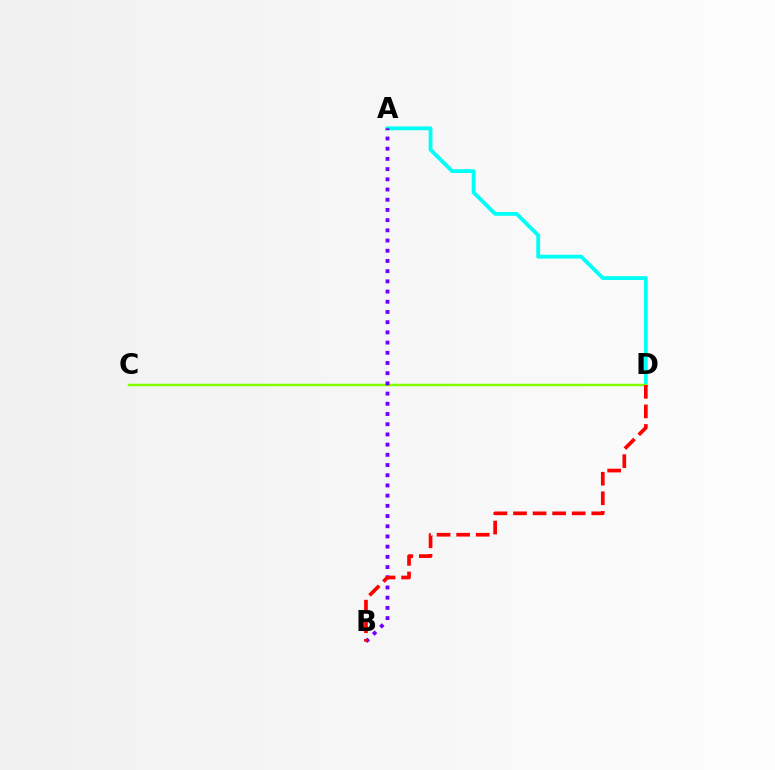{('A', 'D'): [{'color': '#00fff6', 'line_style': 'solid', 'thickness': 2.75}], ('C', 'D'): [{'color': '#84ff00', 'line_style': 'solid', 'thickness': 1.77}], ('A', 'B'): [{'color': '#7200ff', 'line_style': 'dotted', 'thickness': 2.77}], ('B', 'D'): [{'color': '#ff0000', 'line_style': 'dashed', 'thickness': 2.66}]}